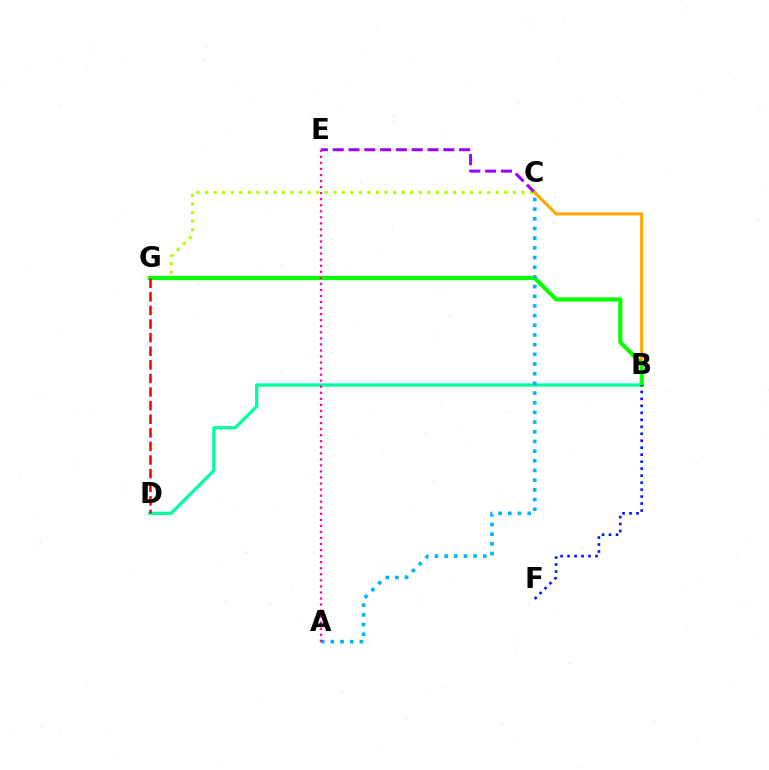{('C', 'G'): [{'color': '#b3ff00', 'line_style': 'dotted', 'thickness': 2.32}], ('C', 'E'): [{'color': '#9b00ff', 'line_style': 'dashed', 'thickness': 2.15}], ('B', 'D'): [{'color': '#00ff9d', 'line_style': 'solid', 'thickness': 2.36}], ('B', 'C'): [{'color': '#ffa500', 'line_style': 'solid', 'thickness': 2.2}], ('B', 'G'): [{'color': '#08ff00', 'line_style': 'solid', 'thickness': 2.98}], ('D', 'G'): [{'color': '#ff0000', 'line_style': 'dashed', 'thickness': 1.85}], ('A', 'C'): [{'color': '#00b5ff', 'line_style': 'dotted', 'thickness': 2.63}], ('B', 'F'): [{'color': '#0010ff', 'line_style': 'dotted', 'thickness': 1.9}], ('A', 'E'): [{'color': '#ff00bd', 'line_style': 'dotted', 'thickness': 1.64}]}